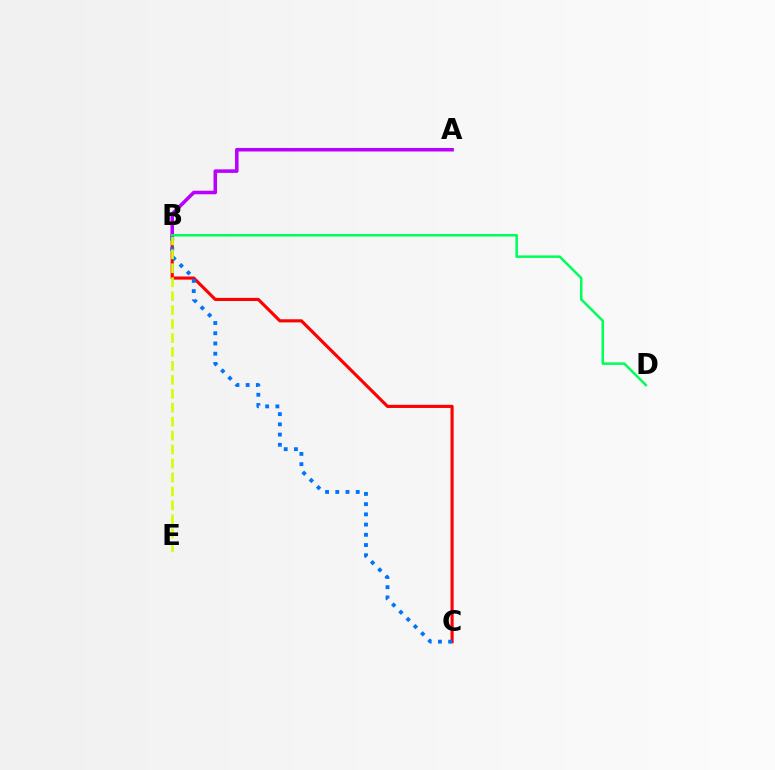{('B', 'C'): [{'color': '#ff0000', 'line_style': 'solid', 'thickness': 2.26}, {'color': '#0074ff', 'line_style': 'dotted', 'thickness': 2.78}], ('B', 'E'): [{'color': '#d1ff00', 'line_style': 'dashed', 'thickness': 1.89}], ('A', 'B'): [{'color': '#b900ff', 'line_style': 'solid', 'thickness': 2.55}], ('B', 'D'): [{'color': '#00ff5c', 'line_style': 'solid', 'thickness': 1.82}]}